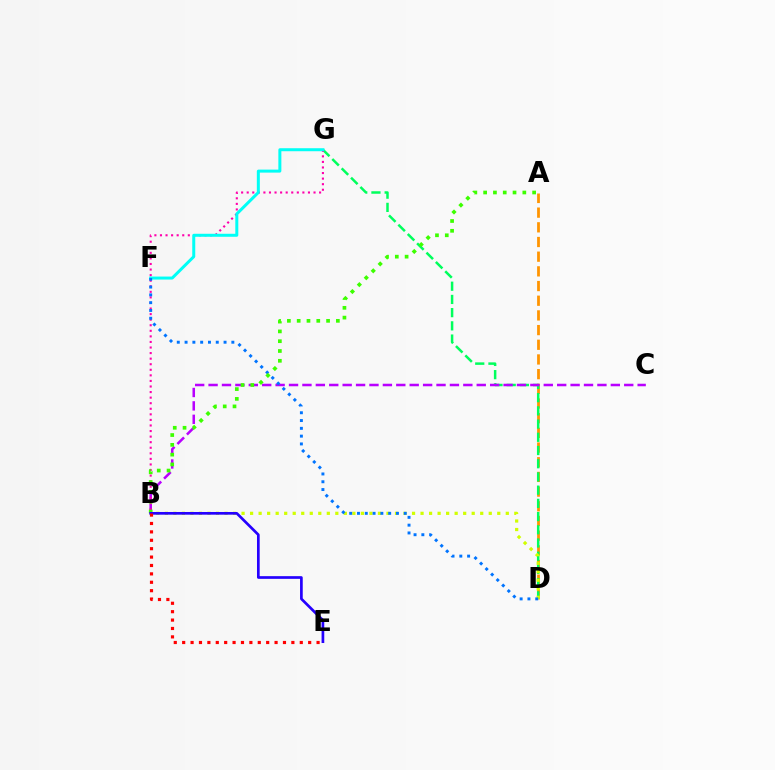{('A', 'D'): [{'color': '#ff9400', 'line_style': 'dashed', 'thickness': 1.99}], ('D', 'G'): [{'color': '#00ff5c', 'line_style': 'dashed', 'thickness': 1.79}], ('B', 'C'): [{'color': '#b900ff', 'line_style': 'dashed', 'thickness': 1.82}], ('B', 'G'): [{'color': '#ff00ac', 'line_style': 'dotted', 'thickness': 1.51}], ('F', 'G'): [{'color': '#00fff6', 'line_style': 'solid', 'thickness': 2.16}], ('B', 'D'): [{'color': '#d1ff00', 'line_style': 'dotted', 'thickness': 2.32}], ('D', 'F'): [{'color': '#0074ff', 'line_style': 'dotted', 'thickness': 2.12}], ('A', 'B'): [{'color': '#3dff00', 'line_style': 'dotted', 'thickness': 2.66}], ('B', 'E'): [{'color': '#2500ff', 'line_style': 'solid', 'thickness': 1.94}, {'color': '#ff0000', 'line_style': 'dotted', 'thickness': 2.28}]}